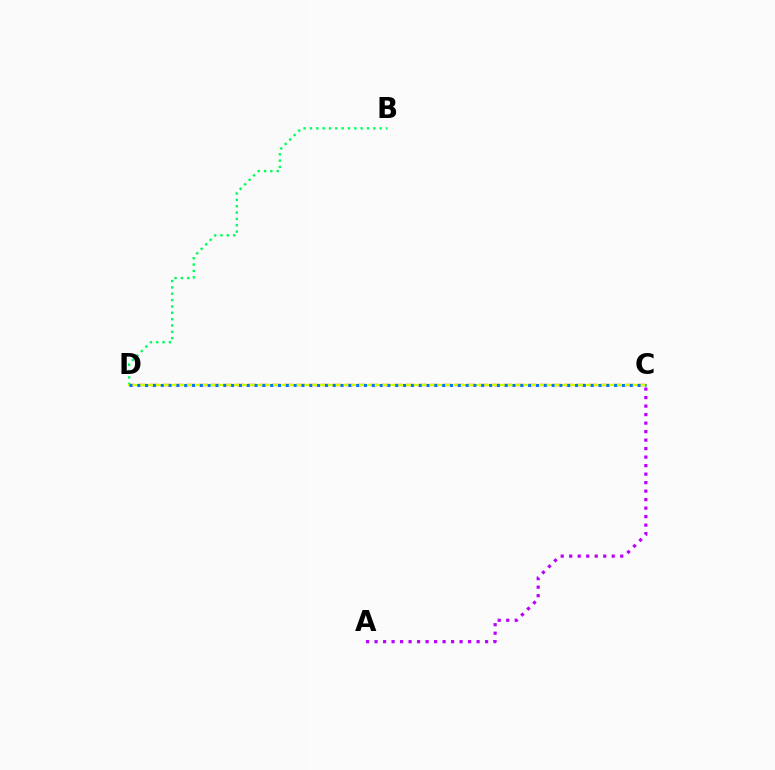{('C', 'D'): [{'color': '#ff0000', 'line_style': 'dashed', 'thickness': 1.65}, {'color': '#d1ff00', 'line_style': 'solid', 'thickness': 1.58}, {'color': '#0074ff', 'line_style': 'dotted', 'thickness': 2.12}], ('B', 'D'): [{'color': '#00ff5c', 'line_style': 'dotted', 'thickness': 1.72}], ('A', 'C'): [{'color': '#b900ff', 'line_style': 'dotted', 'thickness': 2.31}]}